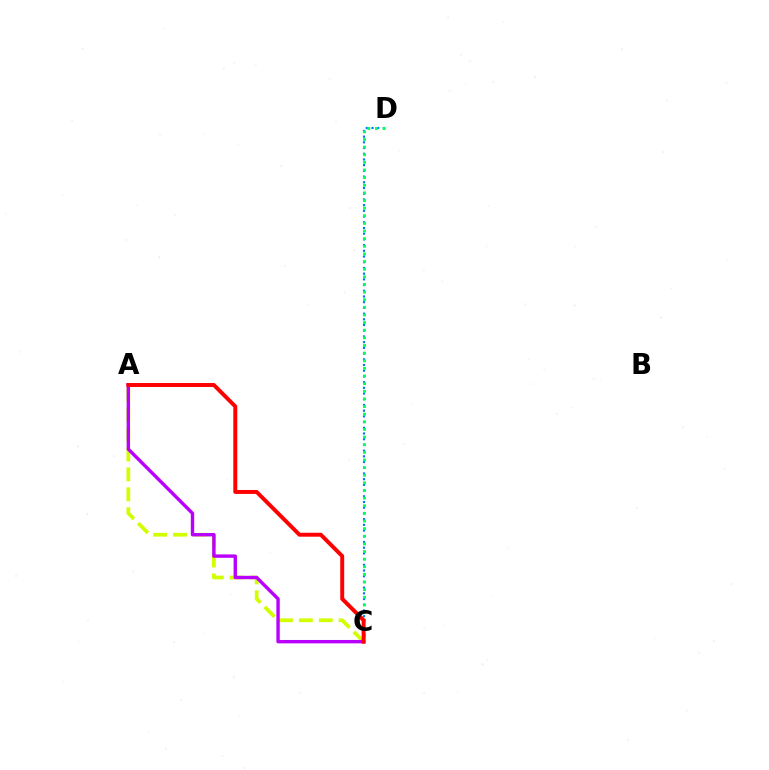{('A', 'C'): [{'color': '#d1ff00', 'line_style': 'dashed', 'thickness': 2.7}, {'color': '#b900ff', 'line_style': 'solid', 'thickness': 2.44}, {'color': '#ff0000', 'line_style': 'solid', 'thickness': 2.84}], ('C', 'D'): [{'color': '#0074ff', 'line_style': 'dotted', 'thickness': 1.55}, {'color': '#00ff5c', 'line_style': 'dotted', 'thickness': 2.07}]}